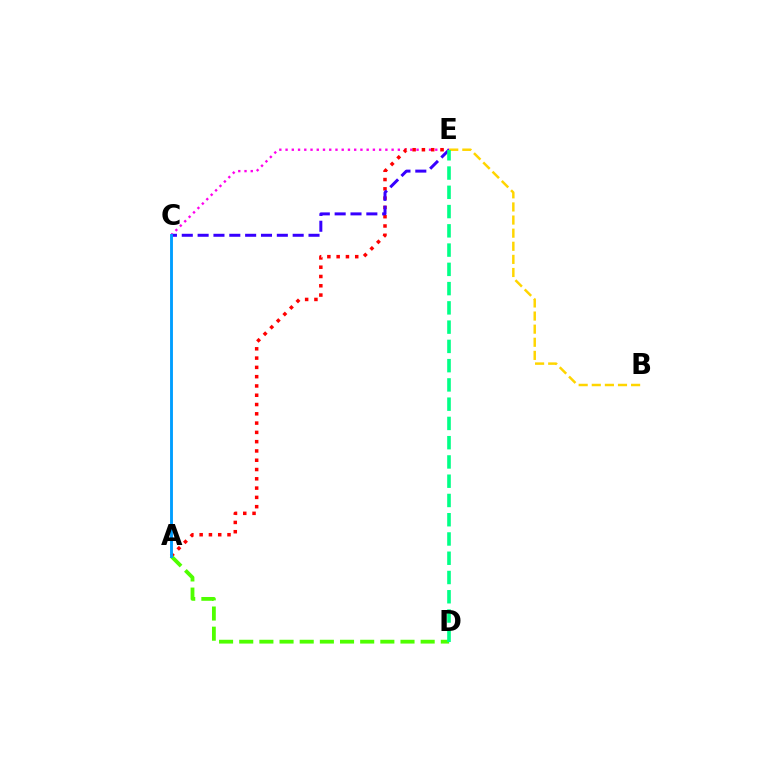{('C', 'E'): [{'color': '#ff00ed', 'line_style': 'dotted', 'thickness': 1.69}, {'color': '#3700ff', 'line_style': 'dashed', 'thickness': 2.15}], ('A', 'E'): [{'color': '#ff0000', 'line_style': 'dotted', 'thickness': 2.52}], ('A', 'D'): [{'color': '#4fff00', 'line_style': 'dashed', 'thickness': 2.74}], ('B', 'E'): [{'color': '#ffd500', 'line_style': 'dashed', 'thickness': 1.78}], ('A', 'C'): [{'color': '#009eff', 'line_style': 'solid', 'thickness': 2.07}], ('D', 'E'): [{'color': '#00ff86', 'line_style': 'dashed', 'thickness': 2.62}]}